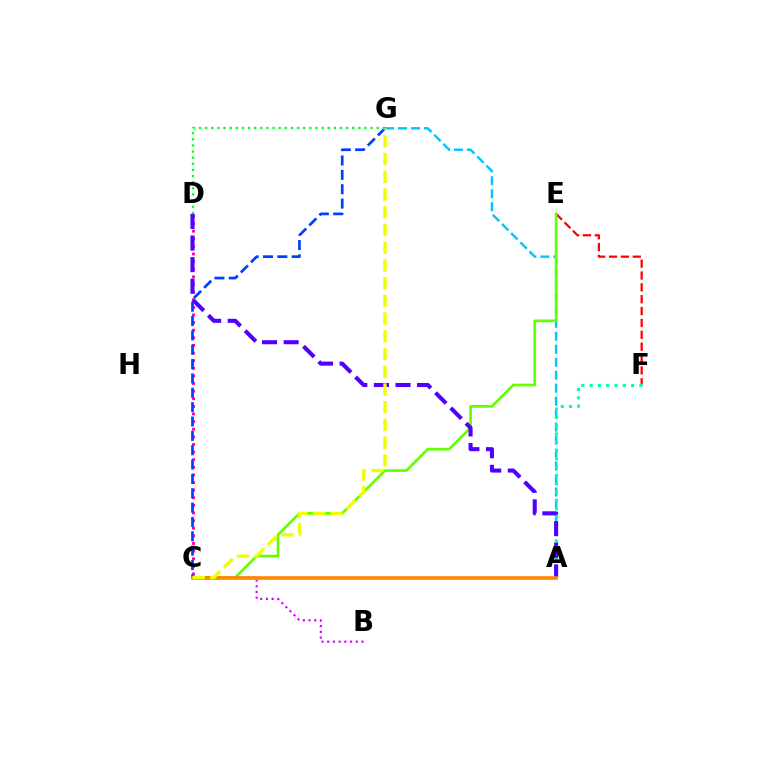{('E', 'F'): [{'color': '#ff0000', 'line_style': 'dashed', 'thickness': 1.61}], ('A', 'G'): [{'color': '#00c7ff', 'line_style': 'dashed', 'thickness': 1.76}], ('C', 'E'): [{'color': '#66ff00', 'line_style': 'solid', 'thickness': 1.95}], ('C', 'D'): [{'color': '#ff00a0', 'line_style': 'dotted', 'thickness': 2.07}], ('D', 'G'): [{'color': '#00ff27', 'line_style': 'dotted', 'thickness': 1.66}], ('C', 'G'): [{'color': '#003fff', 'line_style': 'dashed', 'thickness': 1.95}, {'color': '#eeff00', 'line_style': 'dashed', 'thickness': 2.41}], ('A', 'F'): [{'color': '#00ffaf', 'line_style': 'dotted', 'thickness': 2.26}], ('A', 'D'): [{'color': '#4f00ff', 'line_style': 'dashed', 'thickness': 2.93}], ('B', 'C'): [{'color': '#d600ff', 'line_style': 'dotted', 'thickness': 1.55}], ('A', 'C'): [{'color': '#ff8800', 'line_style': 'solid', 'thickness': 2.62}]}